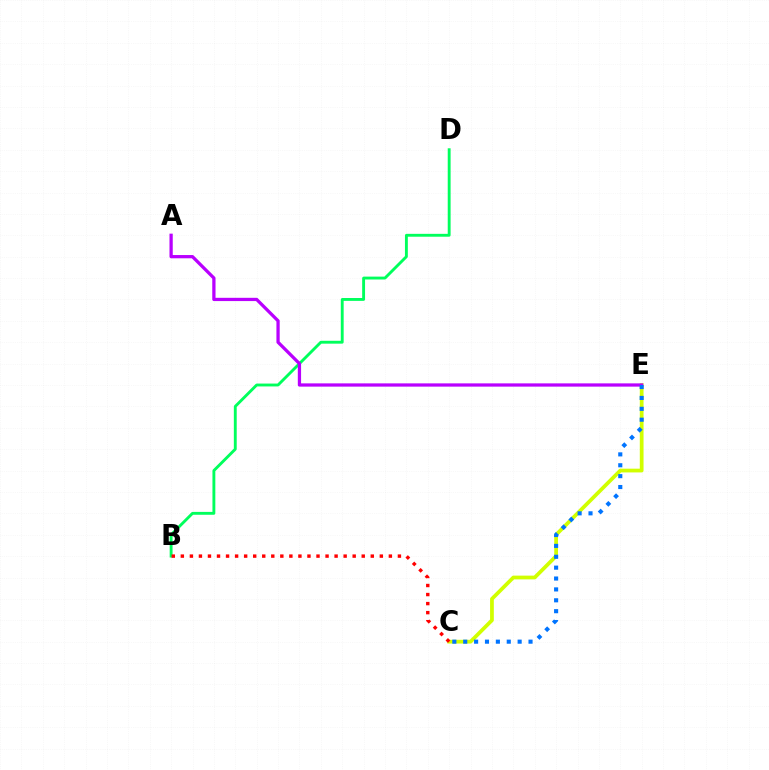{('B', 'D'): [{'color': '#00ff5c', 'line_style': 'solid', 'thickness': 2.07}], ('C', 'E'): [{'color': '#d1ff00', 'line_style': 'solid', 'thickness': 2.7}, {'color': '#0074ff', 'line_style': 'dotted', 'thickness': 2.96}], ('A', 'E'): [{'color': '#b900ff', 'line_style': 'solid', 'thickness': 2.35}], ('B', 'C'): [{'color': '#ff0000', 'line_style': 'dotted', 'thickness': 2.46}]}